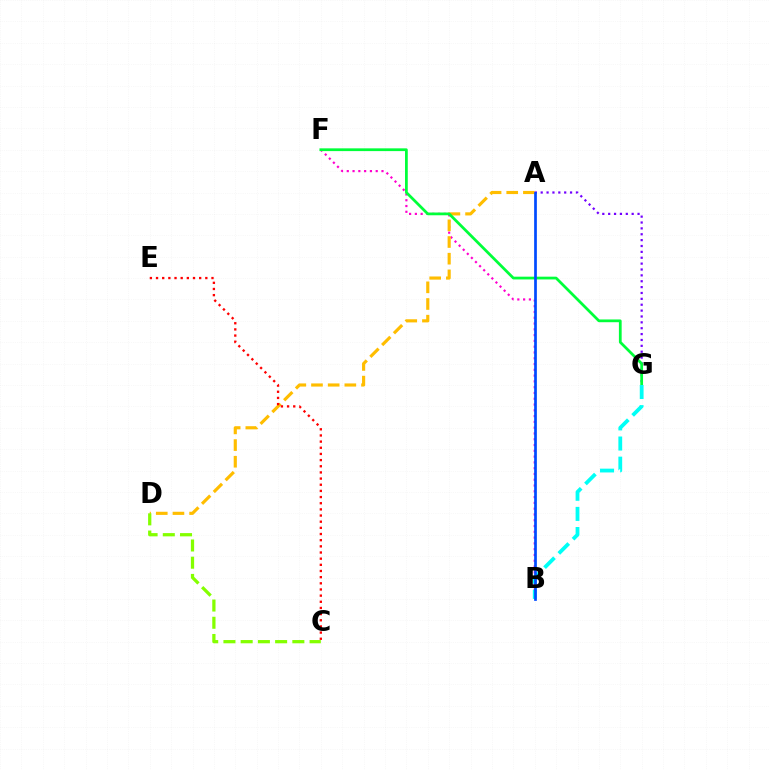{('B', 'F'): [{'color': '#ff00cf', 'line_style': 'dotted', 'thickness': 1.57}], ('A', 'D'): [{'color': '#ffbd00', 'line_style': 'dashed', 'thickness': 2.27}], ('A', 'G'): [{'color': '#7200ff', 'line_style': 'dotted', 'thickness': 1.6}], ('F', 'G'): [{'color': '#00ff39', 'line_style': 'solid', 'thickness': 1.98}], ('B', 'G'): [{'color': '#00fff6', 'line_style': 'dashed', 'thickness': 2.73}], ('C', 'D'): [{'color': '#84ff00', 'line_style': 'dashed', 'thickness': 2.34}], ('C', 'E'): [{'color': '#ff0000', 'line_style': 'dotted', 'thickness': 1.67}], ('A', 'B'): [{'color': '#004bff', 'line_style': 'solid', 'thickness': 1.95}]}